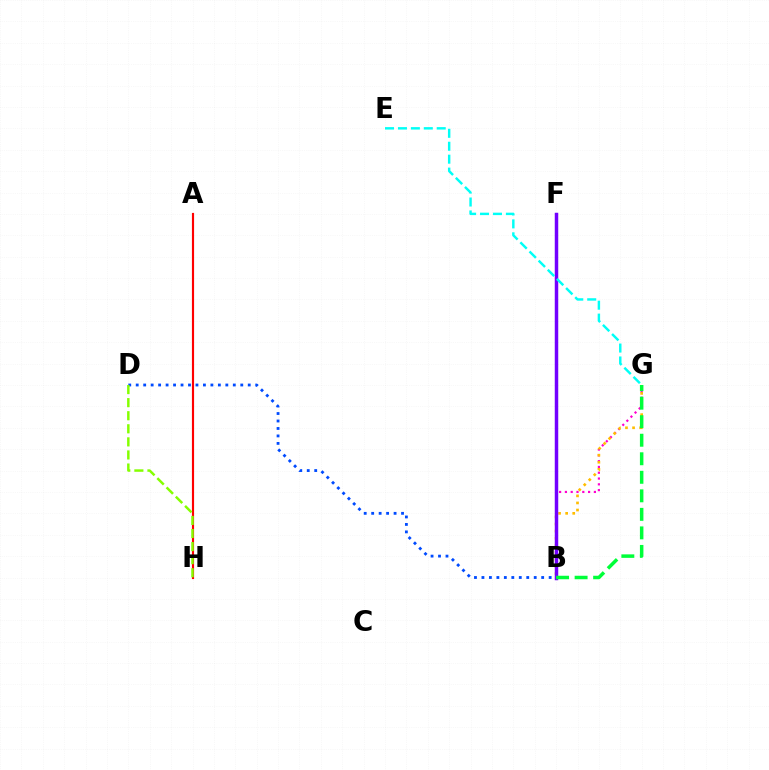{('A', 'H'): [{'color': '#ff0000', 'line_style': 'solid', 'thickness': 1.55}], ('B', 'G'): [{'color': '#ff00cf', 'line_style': 'dotted', 'thickness': 1.58}, {'color': '#ffbd00', 'line_style': 'dotted', 'thickness': 1.92}, {'color': '#00ff39', 'line_style': 'dashed', 'thickness': 2.52}], ('B', 'D'): [{'color': '#004bff', 'line_style': 'dotted', 'thickness': 2.03}], ('D', 'H'): [{'color': '#84ff00', 'line_style': 'dashed', 'thickness': 1.78}], ('B', 'F'): [{'color': '#7200ff', 'line_style': 'solid', 'thickness': 2.5}], ('E', 'G'): [{'color': '#00fff6', 'line_style': 'dashed', 'thickness': 1.76}]}